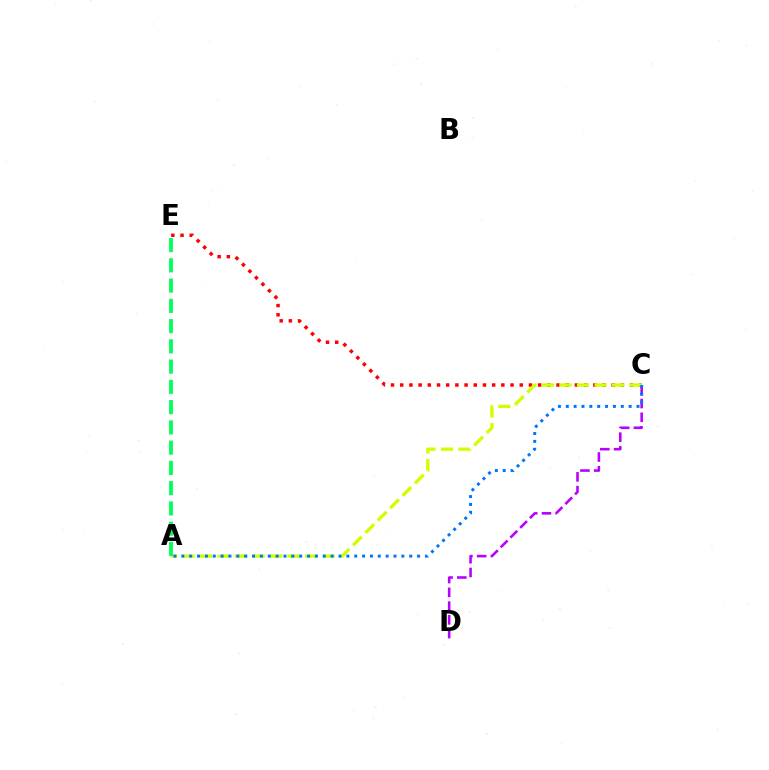{('C', 'E'): [{'color': '#ff0000', 'line_style': 'dotted', 'thickness': 2.5}], ('C', 'D'): [{'color': '#b900ff', 'line_style': 'dashed', 'thickness': 1.87}], ('A', 'C'): [{'color': '#d1ff00', 'line_style': 'dashed', 'thickness': 2.38}, {'color': '#0074ff', 'line_style': 'dotted', 'thickness': 2.14}], ('A', 'E'): [{'color': '#00ff5c', 'line_style': 'dashed', 'thickness': 2.75}]}